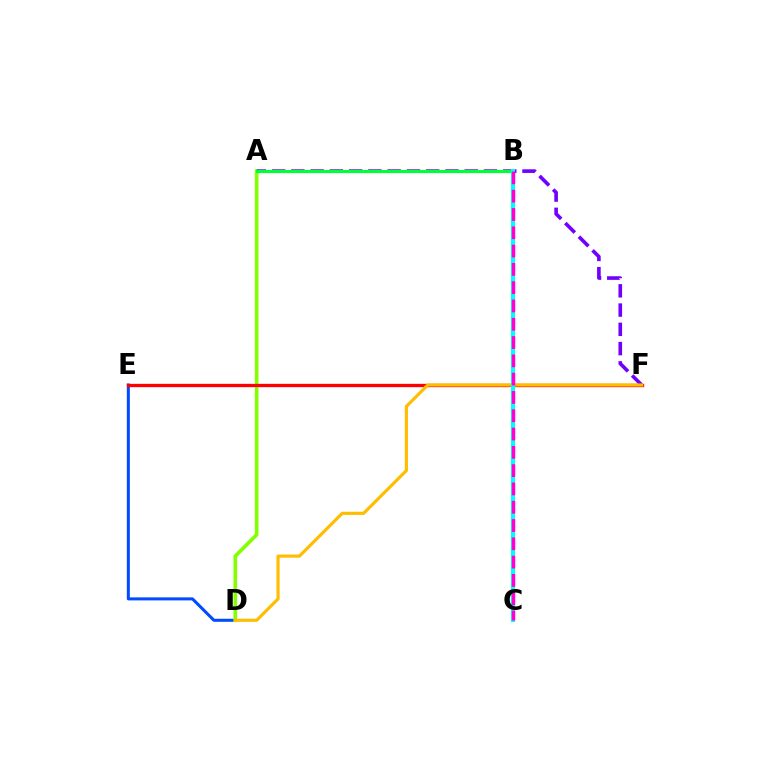{('D', 'E'): [{'color': '#004bff', 'line_style': 'solid', 'thickness': 2.18}], ('A', 'D'): [{'color': '#84ff00', 'line_style': 'solid', 'thickness': 2.62}], ('E', 'F'): [{'color': '#ff0000', 'line_style': 'solid', 'thickness': 2.39}], ('A', 'F'): [{'color': '#7200ff', 'line_style': 'dashed', 'thickness': 2.62}], ('D', 'F'): [{'color': '#ffbd00', 'line_style': 'solid', 'thickness': 2.27}], ('A', 'B'): [{'color': '#00ff39', 'line_style': 'solid', 'thickness': 2.26}], ('B', 'C'): [{'color': '#00fff6', 'line_style': 'solid', 'thickness': 2.92}, {'color': '#ff00cf', 'line_style': 'dashed', 'thickness': 2.49}]}